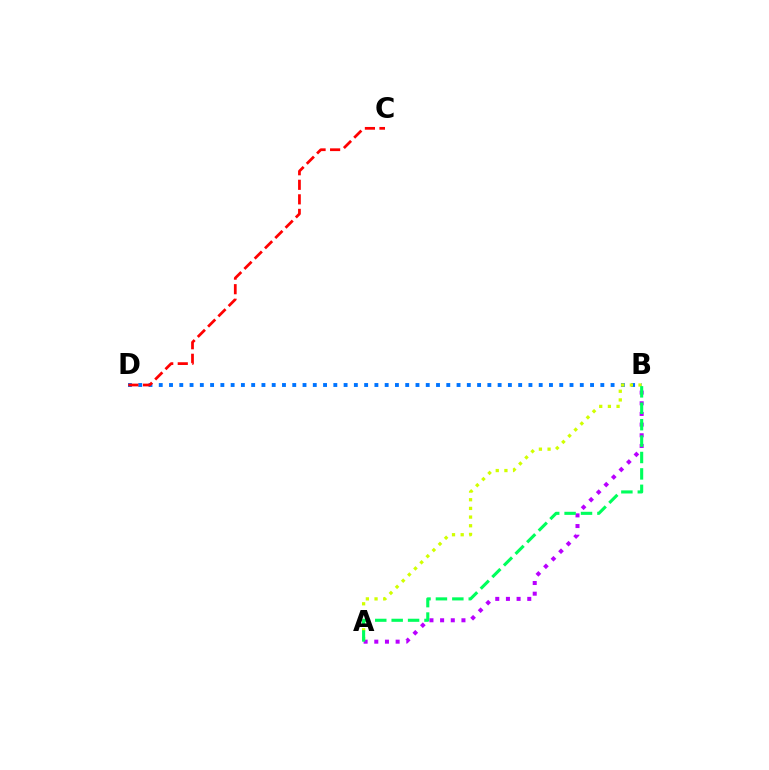{('B', 'D'): [{'color': '#0074ff', 'line_style': 'dotted', 'thickness': 2.79}], ('A', 'B'): [{'color': '#b900ff', 'line_style': 'dotted', 'thickness': 2.9}, {'color': '#d1ff00', 'line_style': 'dotted', 'thickness': 2.36}, {'color': '#00ff5c', 'line_style': 'dashed', 'thickness': 2.23}], ('C', 'D'): [{'color': '#ff0000', 'line_style': 'dashed', 'thickness': 1.98}]}